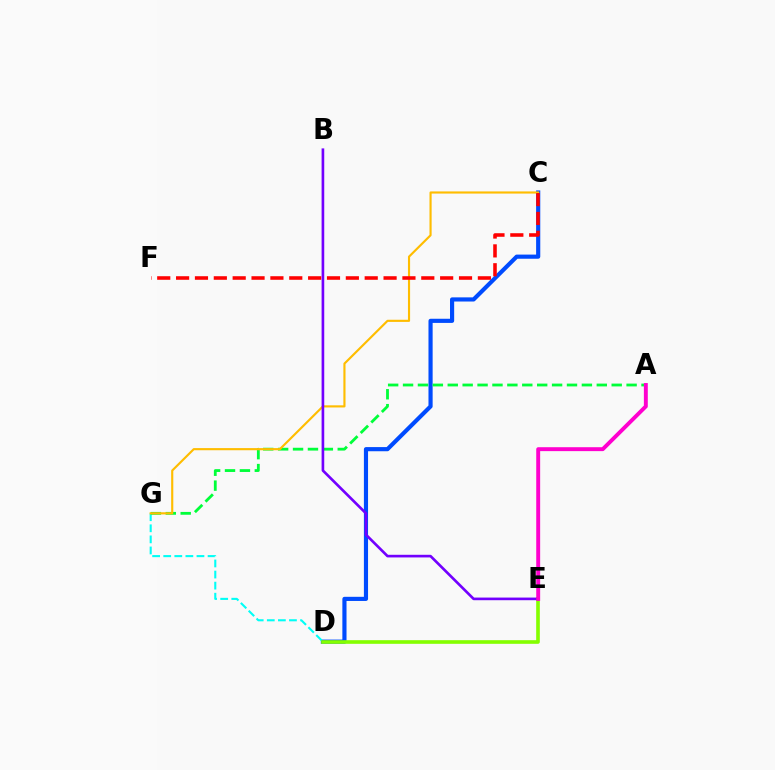{('C', 'D'): [{'color': '#004bff', 'line_style': 'solid', 'thickness': 2.99}], ('D', 'G'): [{'color': '#00fff6', 'line_style': 'dashed', 'thickness': 1.51}], ('A', 'G'): [{'color': '#00ff39', 'line_style': 'dashed', 'thickness': 2.02}], ('C', 'G'): [{'color': '#ffbd00', 'line_style': 'solid', 'thickness': 1.54}], ('D', 'E'): [{'color': '#84ff00', 'line_style': 'solid', 'thickness': 2.62}], ('B', 'E'): [{'color': '#7200ff', 'line_style': 'solid', 'thickness': 1.9}], ('C', 'F'): [{'color': '#ff0000', 'line_style': 'dashed', 'thickness': 2.56}], ('A', 'E'): [{'color': '#ff00cf', 'line_style': 'solid', 'thickness': 2.82}]}